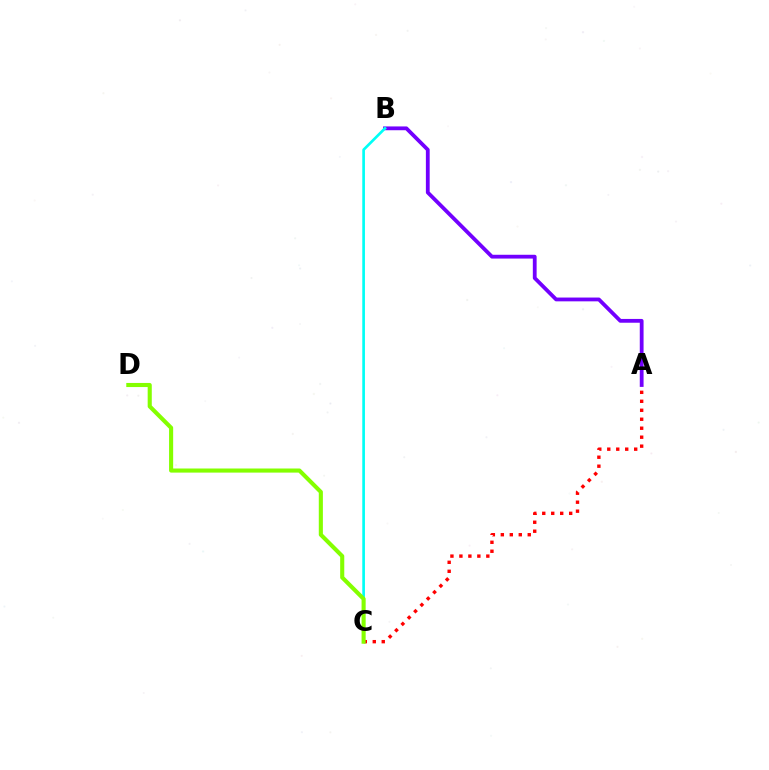{('A', 'B'): [{'color': '#7200ff', 'line_style': 'solid', 'thickness': 2.73}], ('A', 'C'): [{'color': '#ff0000', 'line_style': 'dotted', 'thickness': 2.44}], ('B', 'C'): [{'color': '#00fff6', 'line_style': 'solid', 'thickness': 1.92}], ('C', 'D'): [{'color': '#84ff00', 'line_style': 'solid', 'thickness': 2.95}]}